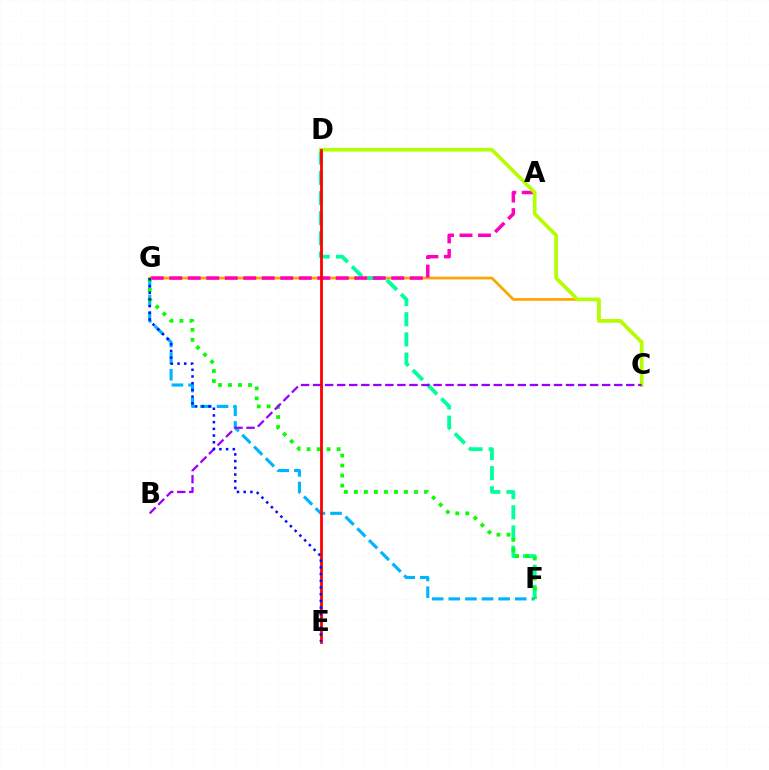{('C', 'G'): [{'color': '#ffa500', 'line_style': 'solid', 'thickness': 1.97}], ('D', 'F'): [{'color': '#00ff9d', 'line_style': 'dashed', 'thickness': 2.74}], ('A', 'G'): [{'color': '#ff00bd', 'line_style': 'dashed', 'thickness': 2.51}], ('C', 'D'): [{'color': '#b3ff00', 'line_style': 'solid', 'thickness': 2.64}], ('F', 'G'): [{'color': '#00b5ff', 'line_style': 'dashed', 'thickness': 2.26}, {'color': '#08ff00', 'line_style': 'dotted', 'thickness': 2.72}], ('B', 'C'): [{'color': '#9b00ff', 'line_style': 'dashed', 'thickness': 1.64}], ('D', 'E'): [{'color': '#ff0000', 'line_style': 'solid', 'thickness': 2.01}], ('E', 'G'): [{'color': '#0010ff', 'line_style': 'dotted', 'thickness': 1.82}]}